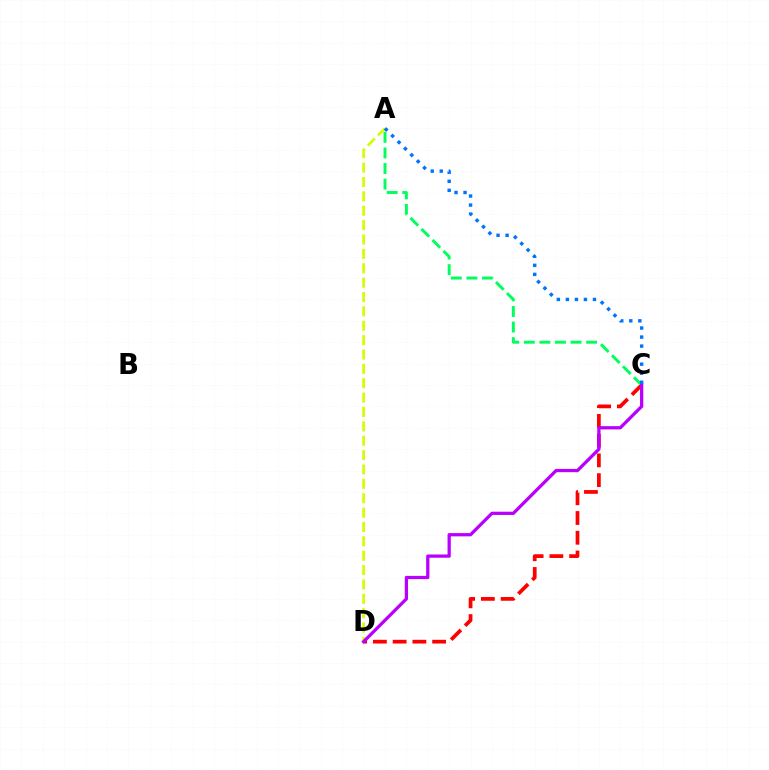{('A', 'D'): [{'color': '#d1ff00', 'line_style': 'dashed', 'thickness': 1.95}], ('C', 'D'): [{'color': '#ff0000', 'line_style': 'dashed', 'thickness': 2.68}, {'color': '#b900ff', 'line_style': 'solid', 'thickness': 2.35}], ('A', 'C'): [{'color': '#00ff5c', 'line_style': 'dashed', 'thickness': 2.12}, {'color': '#0074ff', 'line_style': 'dotted', 'thickness': 2.45}]}